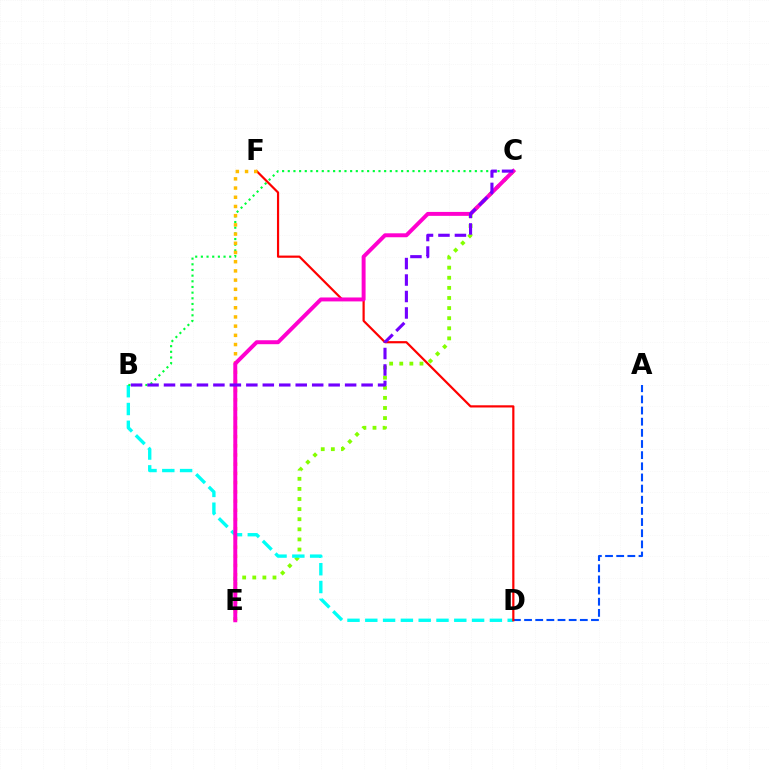{('A', 'D'): [{'color': '#004bff', 'line_style': 'dashed', 'thickness': 1.52}], ('C', 'E'): [{'color': '#84ff00', 'line_style': 'dotted', 'thickness': 2.74}, {'color': '#ff00cf', 'line_style': 'solid', 'thickness': 2.84}], ('B', 'D'): [{'color': '#00fff6', 'line_style': 'dashed', 'thickness': 2.42}], ('B', 'C'): [{'color': '#00ff39', 'line_style': 'dotted', 'thickness': 1.54}, {'color': '#7200ff', 'line_style': 'dashed', 'thickness': 2.24}], ('D', 'F'): [{'color': '#ff0000', 'line_style': 'solid', 'thickness': 1.58}], ('E', 'F'): [{'color': '#ffbd00', 'line_style': 'dotted', 'thickness': 2.5}]}